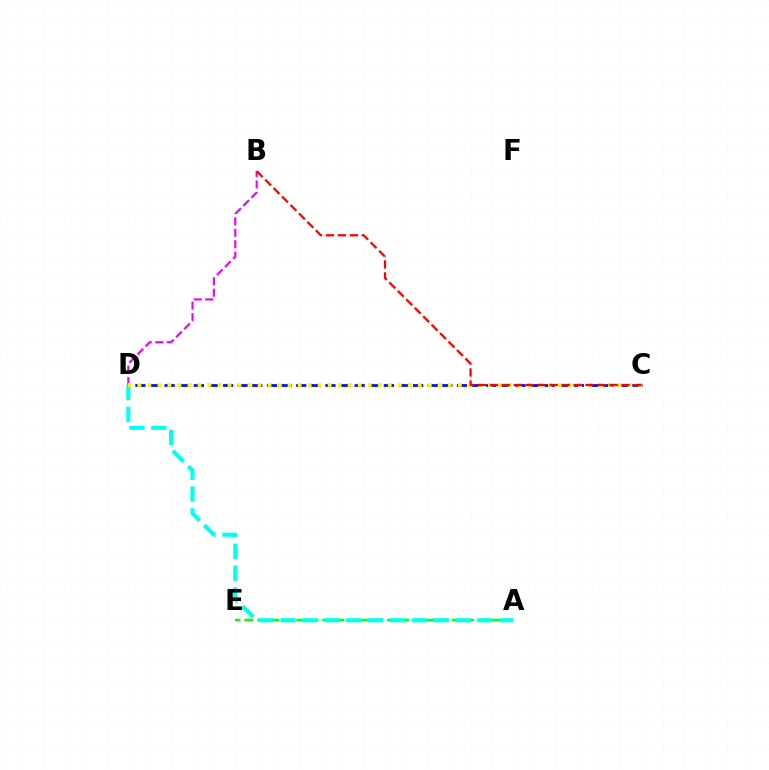{('A', 'E'): [{'color': '#08ff00', 'line_style': 'dashed', 'thickness': 1.76}], ('C', 'D'): [{'color': '#0010ff', 'line_style': 'dashed', 'thickness': 1.99}, {'color': '#fcf500', 'line_style': 'dotted', 'thickness': 2.72}], ('B', 'D'): [{'color': '#ee00ff', 'line_style': 'dashed', 'thickness': 1.56}], ('A', 'D'): [{'color': '#00fff6', 'line_style': 'dashed', 'thickness': 2.97}], ('B', 'C'): [{'color': '#ff0000', 'line_style': 'dashed', 'thickness': 1.62}]}